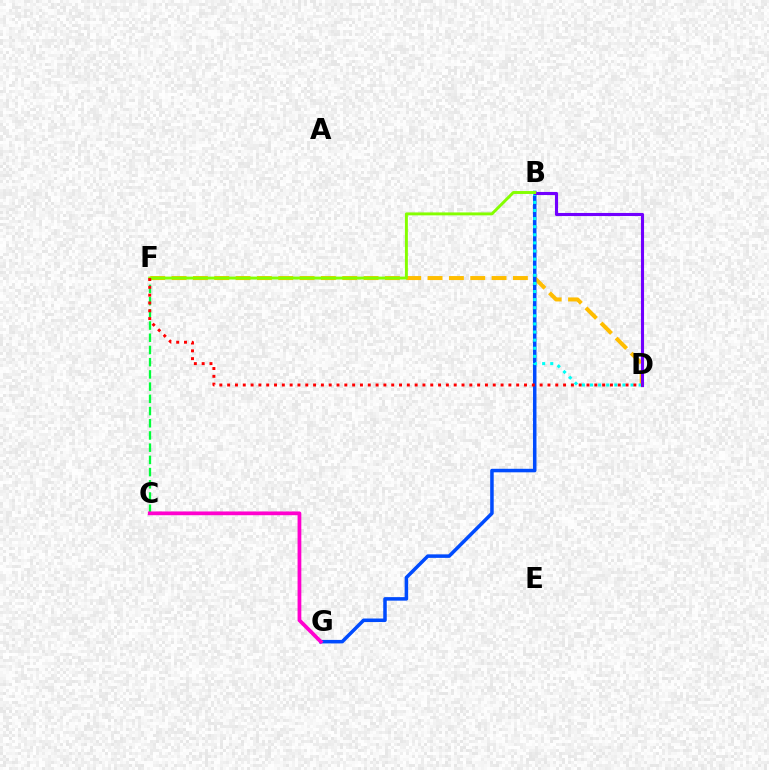{('D', 'F'): [{'color': '#ffbd00', 'line_style': 'dashed', 'thickness': 2.9}, {'color': '#ff0000', 'line_style': 'dotted', 'thickness': 2.12}], ('C', 'F'): [{'color': '#00ff39', 'line_style': 'dashed', 'thickness': 1.66}], ('B', 'G'): [{'color': '#004bff', 'line_style': 'solid', 'thickness': 2.53}], ('B', 'D'): [{'color': '#00fff6', 'line_style': 'dotted', 'thickness': 2.2}, {'color': '#7200ff', 'line_style': 'solid', 'thickness': 2.23}], ('C', 'G'): [{'color': '#ff00cf', 'line_style': 'solid', 'thickness': 2.7}], ('B', 'F'): [{'color': '#84ff00', 'line_style': 'solid', 'thickness': 2.11}]}